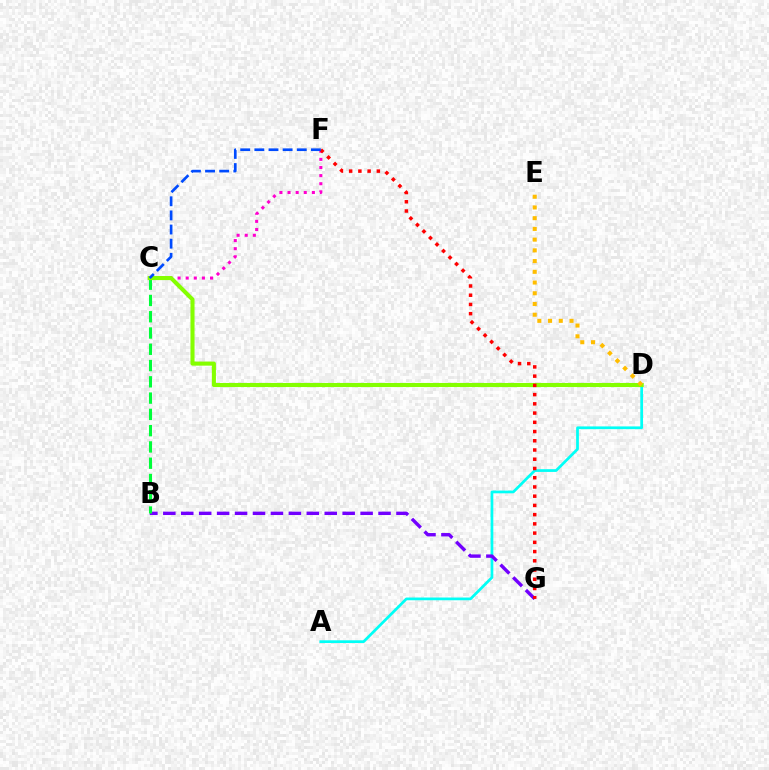{('A', 'D'): [{'color': '#00fff6', 'line_style': 'solid', 'thickness': 1.97}], ('C', 'F'): [{'color': '#ff00cf', 'line_style': 'dotted', 'thickness': 2.21}, {'color': '#004bff', 'line_style': 'dashed', 'thickness': 1.92}], ('B', 'G'): [{'color': '#7200ff', 'line_style': 'dashed', 'thickness': 2.44}], ('B', 'C'): [{'color': '#00ff39', 'line_style': 'dashed', 'thickness': 2.21}], ('C', 'D'): [{'color': '#84ff00', 'line_style': 'solid', 'thickness': 2.93}], ('F', 'G'): [{'color': '#ff0000', 'line_style': 'dotted', 'thickness': 2.51}], ('D', 'E'): [{'color': '#ffbd00', 'line_style': 'dotted', 'thickness': 2.91}]}